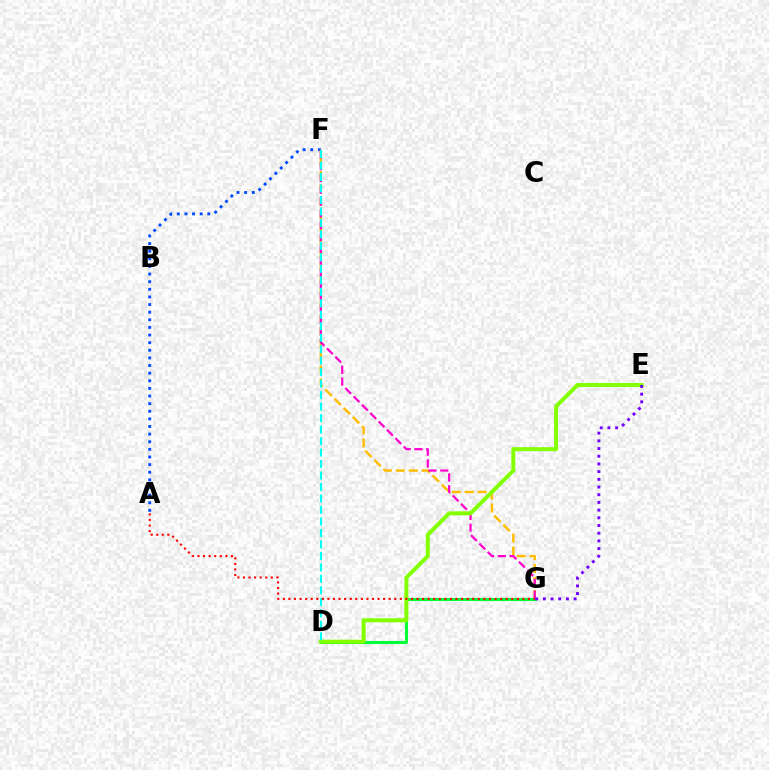{('D', 'G'): [{'color': '#00ff39', 'line_style': 'solid', 'thickness': 2.2}], ('A', 'F'): [{'color': '#004bff', 'line_style': 'dotted', 'thickness': 2.07}], ('F', 'G'): [{'color': '#ffbd00', 'line_style': 'dashed', 'thickness': 1.76}, {'color': '#ff00cf', 'line_style': 'dashed', 'thickness': 1.6}], ('D', 'E'): [{'color': '#84ff00', 'line_style': 'solid', 'thickness': 2.87}], ('E', 'G'): [{'color': '#7200ff', 'line_style': 'dotted', 'thickness': 2.09}], ('D', 'F'): [{'color': '#00fff6', 'line_style': 'dashed', 'thickness': 1.56}], ('A', 'G'): [{'color': '#ff0000', 'line_style': 'dotted', 'thickness': 1.51}]}